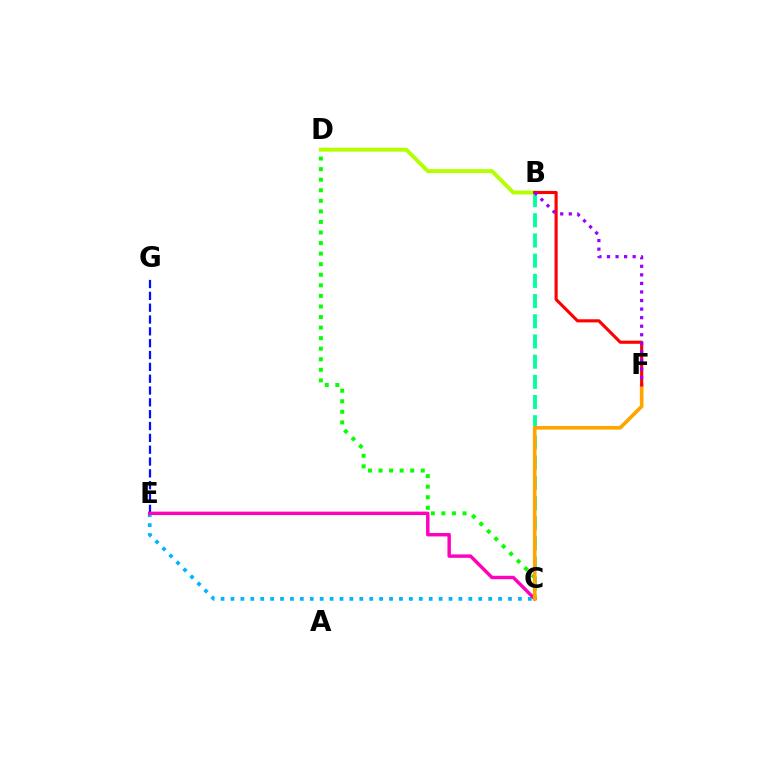{('E', 'G'): [{'color': '#0010ff', 'line_style': 'dashed', 'thickness': 1.61}], ('C', 'E'): [{'color': '#00b5ff', 'line_style': 'dotted', 'thickness': 2.69}, {'color': '#ff00bd', 'line_style': 'solid', 'thickness': 2.47}], ('C', 'D'): [{'color': '#08ff00', 'line_style': 'dotted', 'thickness': 2.87}], ('B', 'C'): [{'color': '#00ff9d', 'line_style': 'dashed', 'thickness': 2.74}], ('C', 'F'): [{'color': '#ffa500', 'line_style': 'solid', 'thickness': 2.63}], ('B', 'D'): [{'color': '#b3ff00', 'line_style': 'solid', 'thickness': 2.82}], ('B', 'F'): [{'color': '#ff0000', 'line_style': 'solid', 'thickness': 2.25}, {'color': '#9b00ff', 'line_style': 'dotted', 'thickness': 2.33}]}